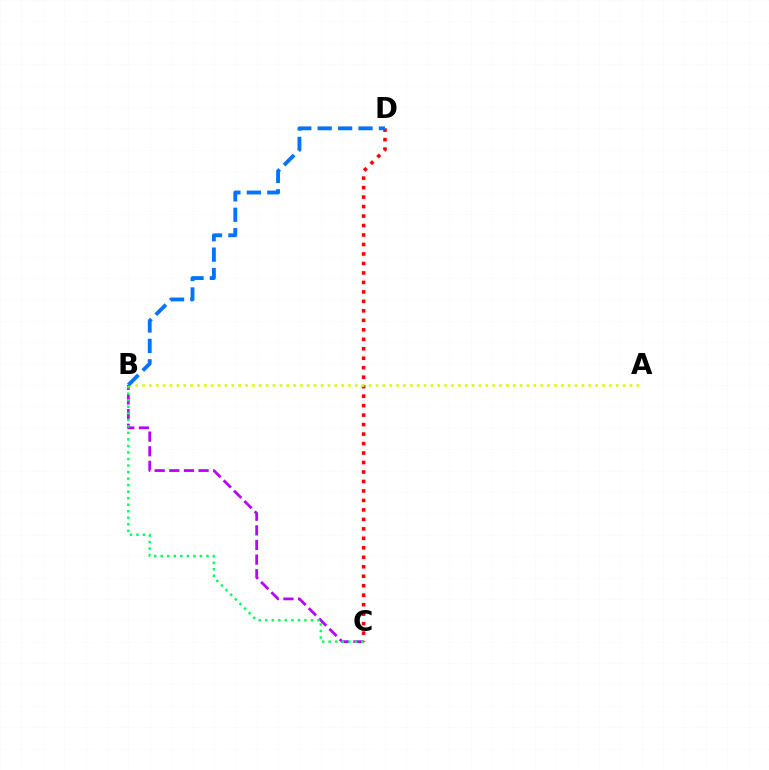{('B', 'C'): [{'color': '#b900ff', 'line_style': 'dashed', 'thickness': 1.99}, {'color': '#00ff5c', 'line_style': 'dotted', 'thickness': 1.77}], ('C', 'D'): [{'color': '#ff0000', 'line_style': 'dotted', 'thickness': 2.58}], ('A', 'B'): [{'color': '#d1ff00', 'line_style': 'dotted', 'thickness': 1.87}], ('B', 'D'): [{'color': '#0074ff', 'line_style': 'dashed', 'thickness': 2.77}]}